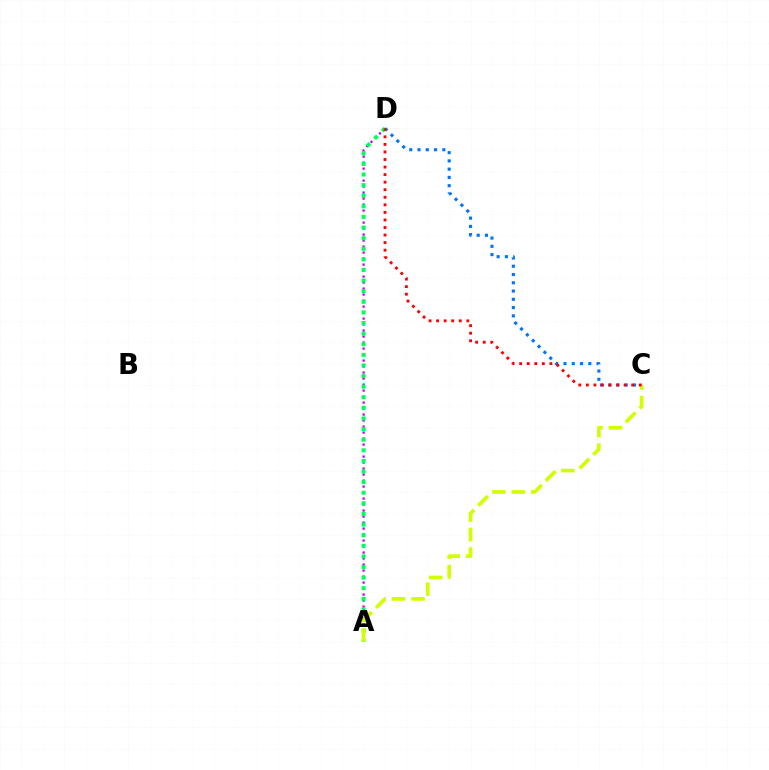{('C', 'D'): [{'color': '#0074ff', 'line_style': 'dotted', 'thickness': 2.25}, {'color': '#ff0000', 'line_style': 'dotted', 'thickness': 2.05}], ('A', 'D'): [{'color': '#b900ff', 'line_style': 'dotted', 'thickness': 1.63}, {'color': '#00ff5c', 'line_style': 'dotted', 'thickness': 2.88}], ('A', 'C'): [{'color': '#d1ff00', 'line_style': 'dashed', 'thickness': 2.64}]}